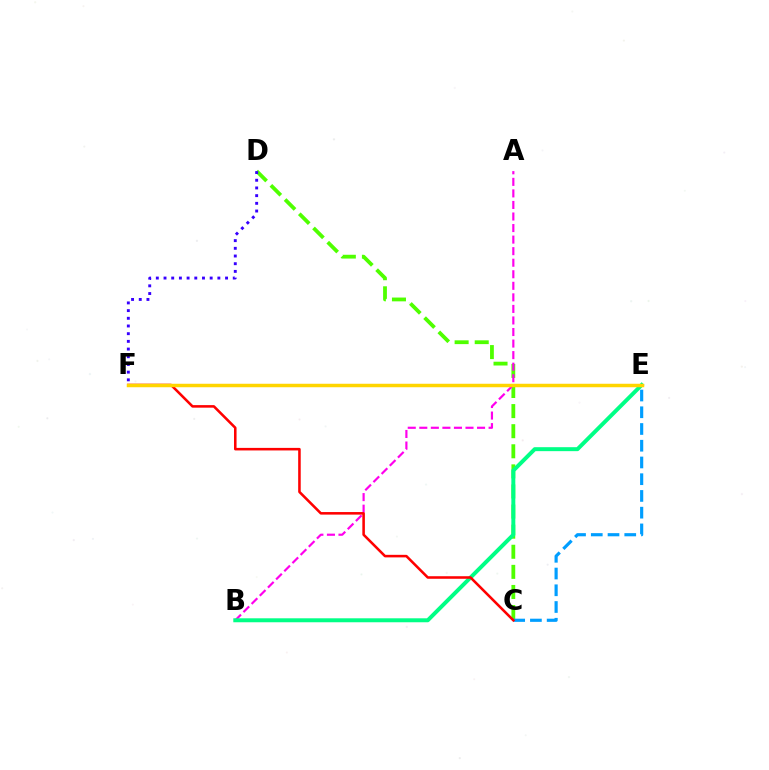{('C', 'D'): [{'color': '#4fff00', 'line_style': 'dashed', 'thickness': 2.73}], ('A', 'B'): [{'color': '#ff00ed', 'line_style': 'dashed', 'thickness': 1.57}], ('B', 'E'): [{'color': '#00ff86', 'line_style': 'solid', 'thickness': 2.85}], ('D', 'F'): [{'color': '#3700ff', 'line_style': 'dotted', 'thickness': 2.09}], ('C', 'E'): [{'color': '#009eff', 'line_style': 'dashed', 'thickness': 2.27}], ('C', 'F'): [{'color': '#ff0000', 'line_style': 'solid', 'thickness': 1.84}], ('E', 'F'): [{'color': '#ffd500', 'line_style': 'solid', 'thickness': 2.5}]}